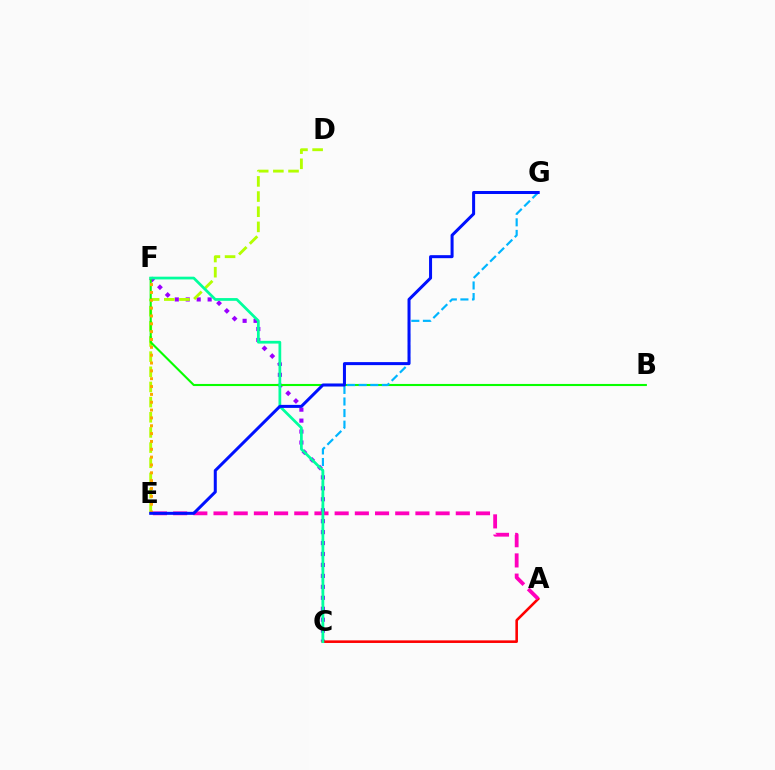{('C', 'F'): [{'color': '#9b00ff', 'line_style': 'dotted', 'thickness': 2.98}, {'color': '#00ff9d', 'line_style': 'solid', 'thickness': 1.97}], ('D', 'E'): [{'color': '#b3ff00', 'line_style': 'dashed', 'thickness': 2.06}], ('A', 'C'): [{'color': '#ff0000', 'line_style': 'solid', 'thickness': 1.86}], ('B', 'F'): [{'color': '#08ff00', 'line_style': 'solid', 'thickness': 1.52}], ('C', 'G'): [{'color': '#00b5ff', 'line_style': 'dashed', 'thickness': 1.57}], ('A', 'E'): [{'color': '#ff00bd', 'line_style': 'dashed', 'thickness': 2.74}], ('E', 'F'): [{'color': '#ffa500', 'line_style': 'dotted', 'thickness': 2.13}], ('E', 'G'): [{'color': '#0010ff', 'line_style': 'solid', 'thickness': 2.17}]}